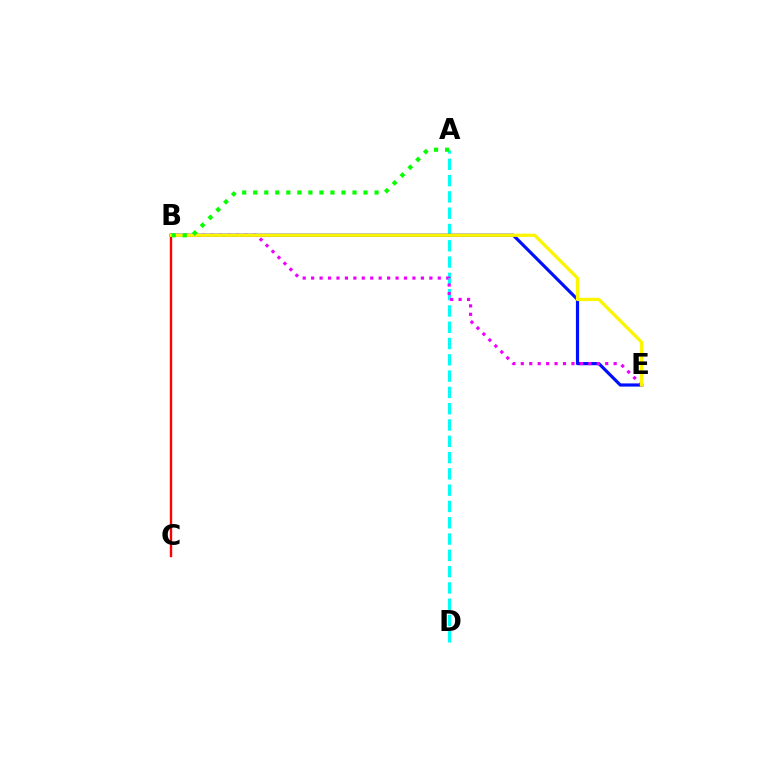{('B', 'C'): [{'color': '#ff0000', 'line_style': 'solid', 'thickness': 1.71}], ('A', 'D'): [{'color': '#00fff6', 'line_style': 'dashed', 'thickness': 2.21}], ('B', 'E'): [{'color': '#0010ff', 'line_style': 'solid', 'thickness': 2.28}, {'color': '#ee00ff', 'line_style': 'dotted', 'thickness': 2.29}, {'color': '#fcf500', 'line_style': 'solid', 'thickness': 2.34}], ('A', 'B'): [{'color': '#08ff00', 'line_style': 'dotted', 'thickness': 3.0}]}